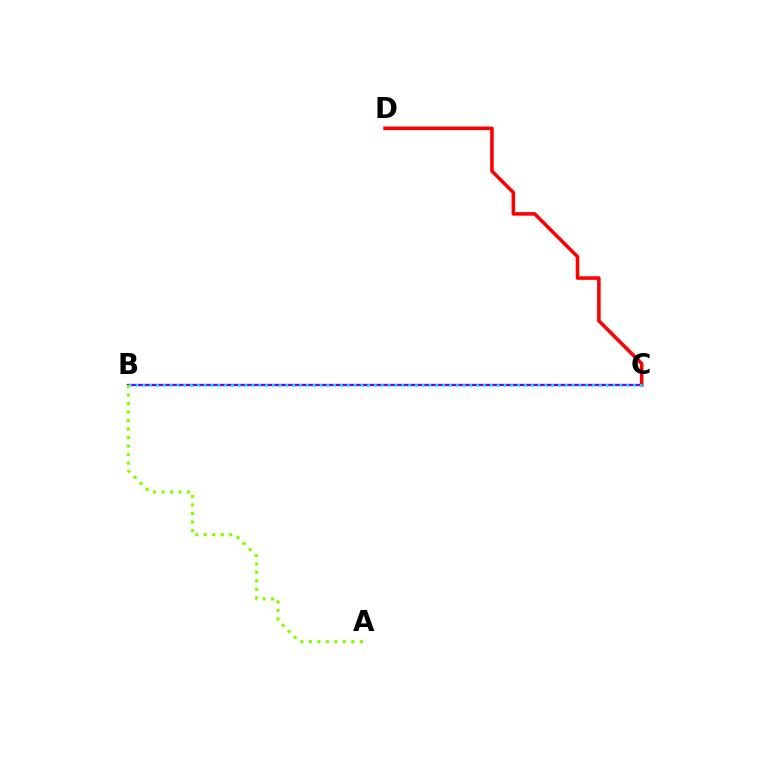{('C', 'D'): [{'color': '#ff0000', 'line_style': 'solid', 'thickness': 2.56}], ('B', 'C'): [{'color': '#7200ff', 'line_style': 'solid', 'thickness': 1.66}, {'color': '#00fff6', 'line_style': 'dotted', 'thickness': 1.85}], ('A', 'B'): [{'color': '#84ff00', 'line_style': 'dotted', 'thickness': 2.31}]}